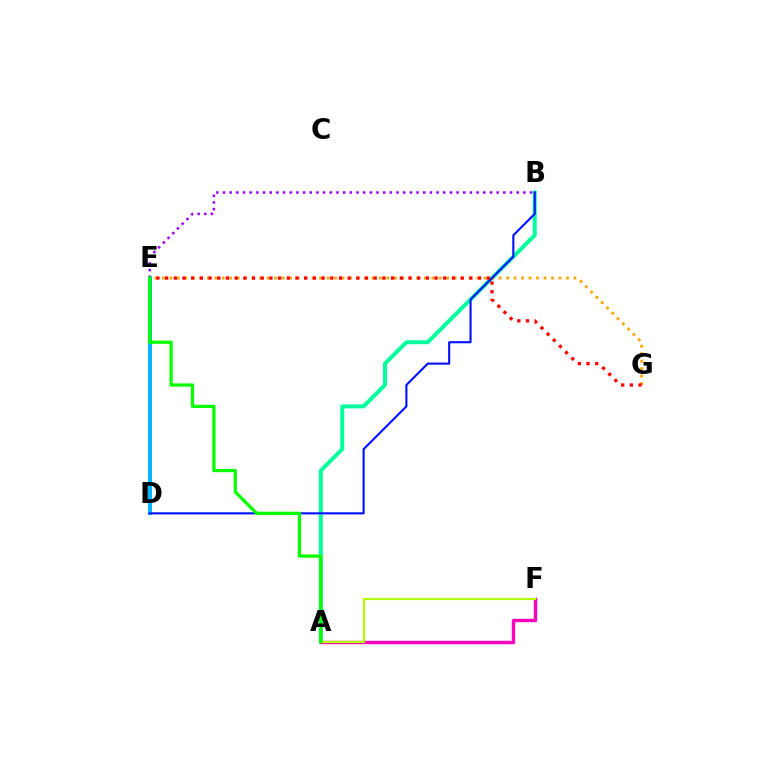{('A', 'B'): [{'color': '#00ff9d', 'line_style': 'solid', 'thickness': 2.88}], ('E', 'G'): [{'color': '#ffa500', 'line_style': 'dotted', 'thickness': 2.03}, {'color': '#ff0000', 'line_style': 'dotted', 'thickness': 2.36}], ('A', 'F'): [{'color': '#ff00bd', 'line_style': 'solid', 'thickness': 2.46}, {'color': '#b3ff00', 'line_style': 'solid', 'thickness': 1.59}], ('D', 'E'): [{'color': '#00b5ff', 'line_style': 'solid', 'thickness': 2.87}], ('B', 'D'): [{'color': '#0010ff', 'line_style': 'solid', 'thickness': 1.51}], ('B', 'E'): [{'color': '#9b00ff', 'line_style': 'dotted', 'thickness': 1.81}], ('A', 'E'): [{'color': '#08ff00', 'line_style': 'solid', 'thickness': 2.34}]}